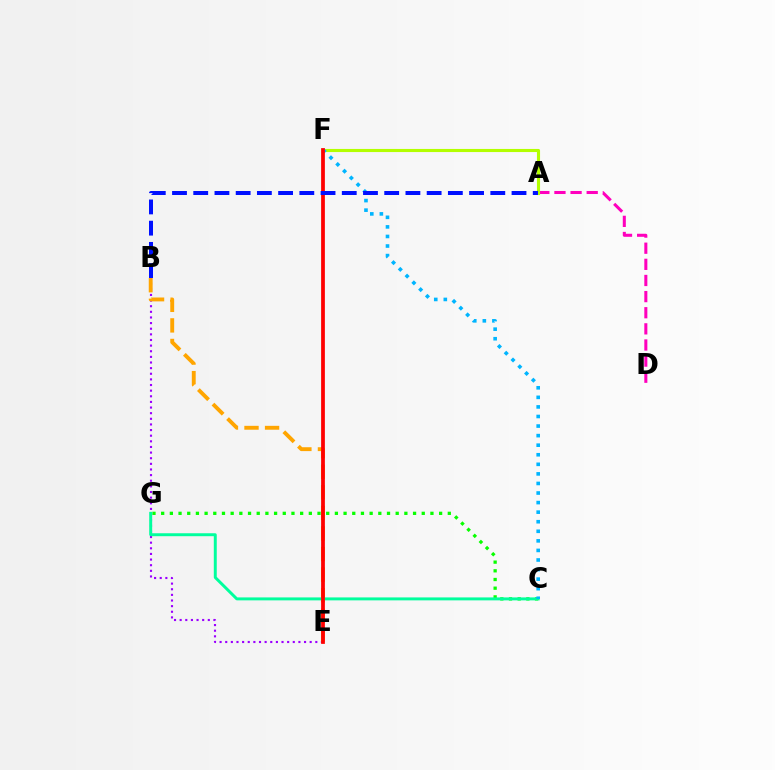{('B', 'E'): [{'color': '#9b00ff', 'line_style': 'dotted', 'thickness': 1.53}, {'color': '#ffa500', 'line_style': 'dashed', 'thickness': 2.79}], ('A', 'D'): [{'color': '#ff00bd', 'line_style': 'dashed', 'thickness': 2.19}], ('C', 'G'): [{'color': '#08ff00', 'line_style': 'dotted', 'thickness': 2.36}, {'color': '#00ff9d', 'line_style': 'solid', 'thickness': 2.12}], ('A', 'F'): [{'color': '#b3ff00', 'line_style': 'solid', 'thickness': 2.24}], ('C', 'F'): [{'color': '#00b5ff', 'line_style': 'dotted', 'thickness': 2.6}], ('E', 'F'): [{'color': '#ff0000', 'line_style': 'solid', 'thickness': 2.7}], ('A', 'B'): [{'color': '#0010ff', 'line_style': 'dashed', 'thickness': 2.88}]}